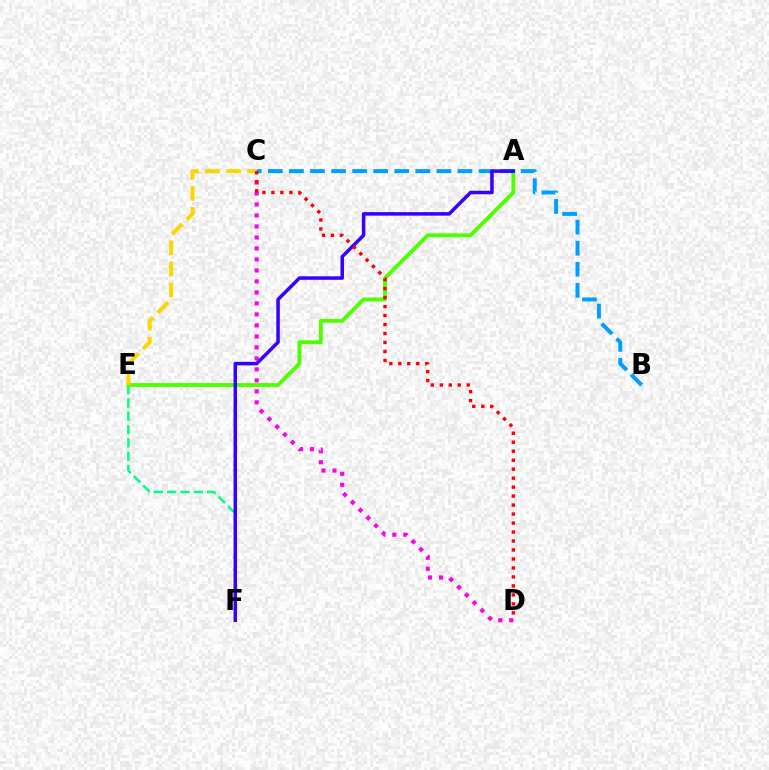{('E', 'F'): [{'color': '#00ff86', 'line_style': 'dashed', 'thickness': 1.81}], ('C', 'D'): [{'color': '#ff00ed', 'line_style': 'dotted', 'thickness': 2.99}, {'color': '#ff0000', 'line_style': 'dotted', 'thickness': 2.44}], ('A', 'E'): [{'color': '#4fff00', 'line_style': 'solid', 'thickness': 2.78}], ('C', 'E'): [{'color': '#ffd500', 'line_style': 'dashed', 'thickness': 2.87}], ('B', 'C'): [{'color': '#009eff', 'line_style': 'dashed', 'thickness': 2.86}], ('A', 'F'): [{'color': '#3700ff', 'line_style': 'solid', 'thickness': 2.53}]}